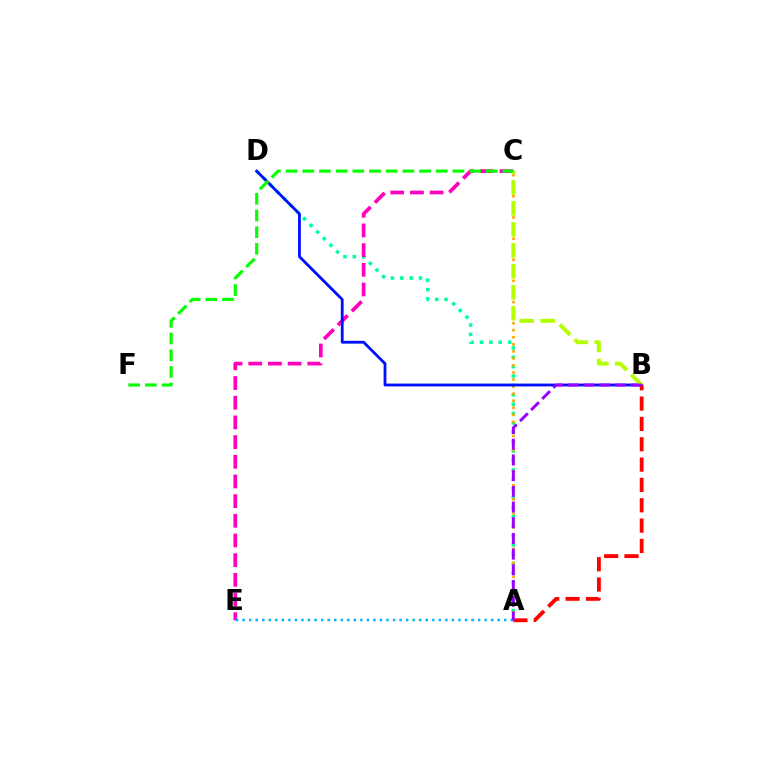{('A', 'D'): [{'color': '#00ff9d', 'line_style': 'dotted', 'thickness': 2.55}], ('C', 'E'): [{'color': '#ff00bd', 'line_style': 'dashed', 'thickness': 2.67}], ('A', 'C'): [{'color': '#ffa500', 'line_style': 'dotted', 'thickness': 1.91}], ('B', 'D'): [{'color': '#0010ff', 'line_style': 'solid', 'thickness': 2.03}], ('B', 'C'): [{'color': '#b3ff00', 'line_style': 'dashed', 'thickness': 2.85}], ('A', 'B'): [{'color': '#ff0000', 'line_style': 'dashed', 'thickness': 2.76}, {'color': '#9b00ff', 'line_style': 'dashed', 'thickness': 2.13}], ('A', 'E'): [{'color': '#00b5ff', 'line_style': 'dotted', 'thickness': 1.78}], ('C', 'F'): [{'color': '#08ff00', 'line_style': 'dashed', 'thickness': 2.27}]}